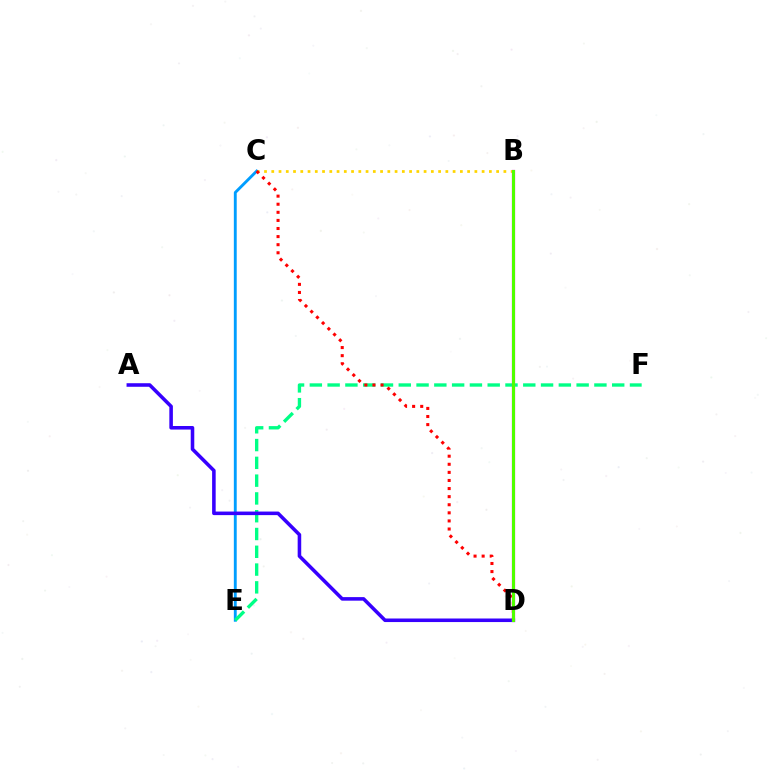{('C', 'E'): [{'color': '#009eff', 'line_style': 'solid', 'thickness': 2.07}], ('E', 'F'): [{'color': '#00ff86', 'line_style': 'dashed', 'thickness': 2.42}], ('A', 'D'): [{'color': '#3700ff', 'line_style': 'solid', 'thickness': 2.56}], ('B', 'C'): [{'color': '#ffd500', 'line_style': 'dotted', 'thickness': 1.97}], ('C', 'D'): [{'color': '#ff0000', 'line_style': 'dotted', 'thickness': 2.2}], ('B', 'D'): [{'color': '#ff00ed', 'line_style': 'solid', 'thickness': 2.3}, {'color': '#4fff00', 'line_style': 'solid', 'thickness': 2.2}]}